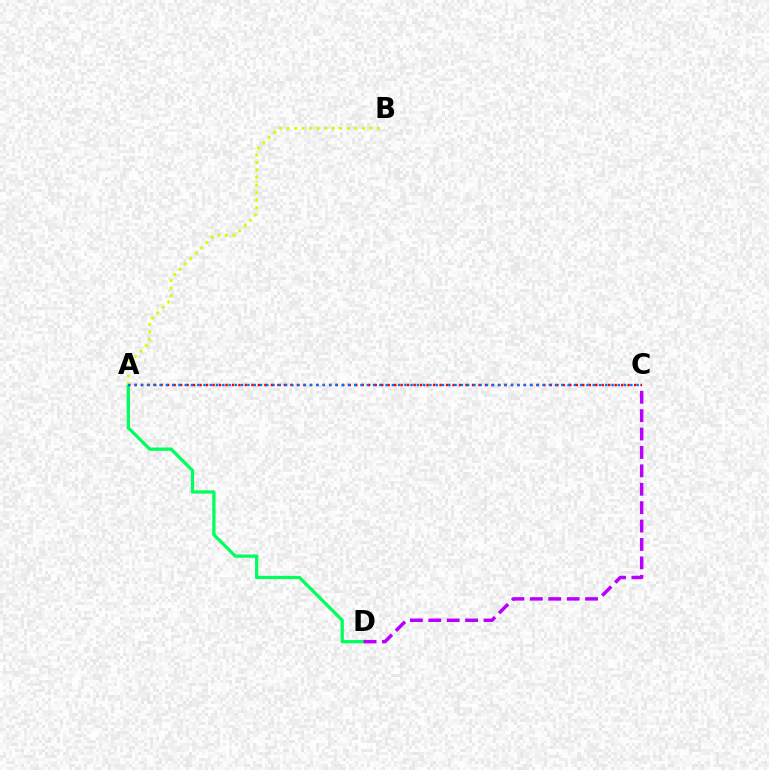{('A', 'D'): [{'color': '#00ff5c', 'line_style': 'solid', 'thickness': 2.35}], ('A', 'C'): [{'color': '#ff0000', 'line_style': 'dotted', 'thickness': 1.76}, {'color': '#0074ff', 'line_style': 'dotted', 'thickness': 1.71}], ('A', 'B'): [{'color': '#d1ff00', 'line_style': 'dotted', 'thickness': 2.05}], ('C', 'D'): [{'color': '#b900ff', 'line_style': 'dashed', 'thickness': 2.5}]}